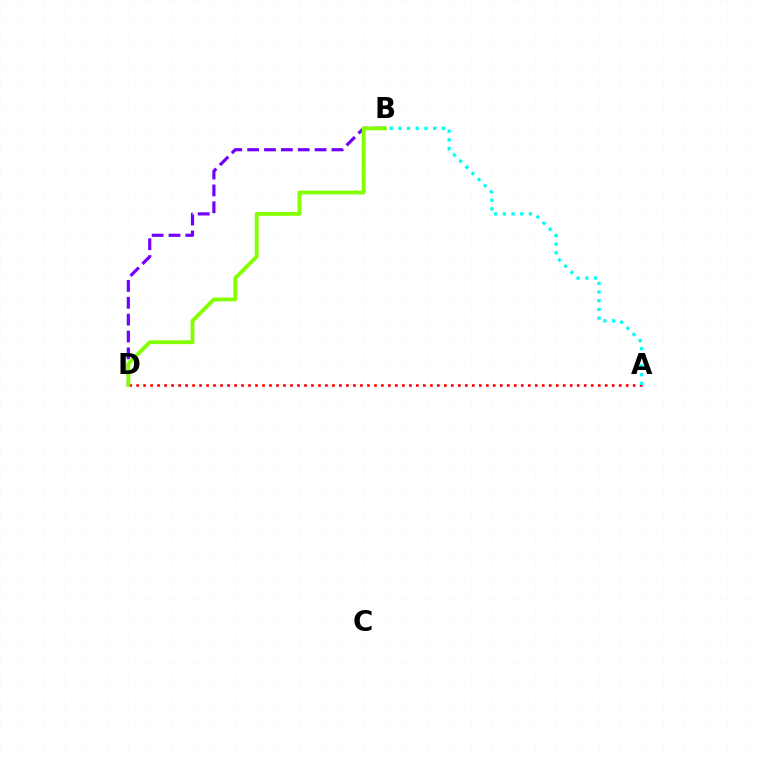{('B', 'D'): [{'color': '#7200ff', 'line_style': 'dashed', 'thickness': 2.29}, {'color': '#84ff00', 'line_style': 'solid', 'thickness': 2.76}], ('A', 'D'): [{'color': '#ff0000', 'line_style': 'dotted', 'thickness': 1.9}], ('A', 'B'): [{'color': '#00fff6', 'line_style': 'dotted', 'thickness': 2.36}]}